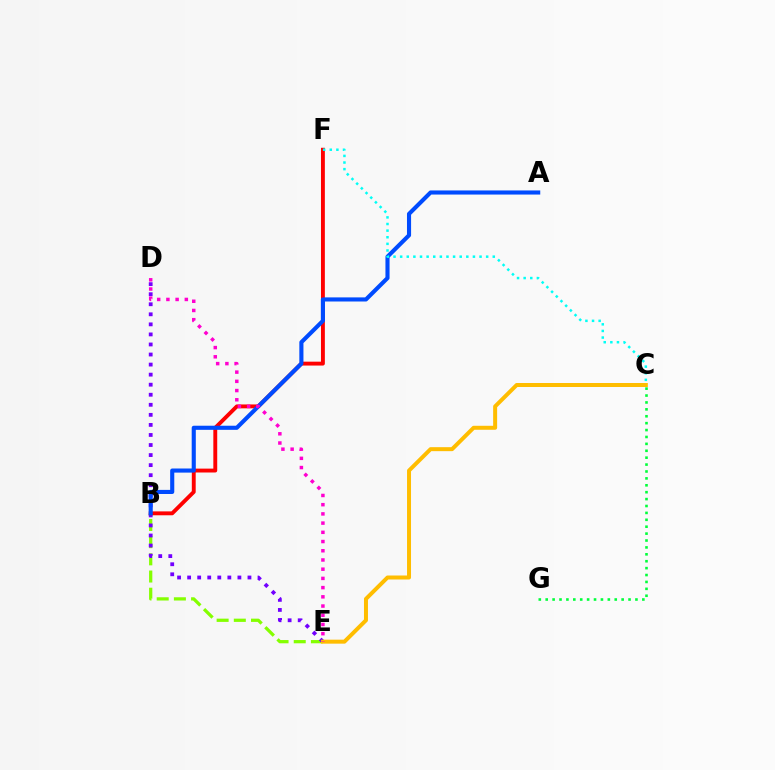{('B', 'E'): [{'color': '#84ff00', 'line_style': 'dashed', 'thickness': 2.33}], ('D', 'E'): [{'color': '#7200ff', 'line_style': 'dotted', 'thickness': 2.73}, {'color': '#ff00cf', 'line_style': 'dotted', 'thickness': 2.5}], ('C', 'G'): [{'color': '#00ff39', 'line_style': 'dotted', 'thickness': 1.88}], ('B', 'F'): [{'color': '#ff0000', 'line_style': 'solid', 'thickness': 2.8}], ('A', 'B'): [{'color': '#004bff', 'line_style': 'solid', 'thickness': 2.96}], ('C', 'F'): [{'color': '#00fff6', 'line_style': 'dotted', 'thickness': 1.8}], ('C', 'E'): [{'color': '#ffbd00', 'line_style': 'solid', 'thickness': 2.87}]}